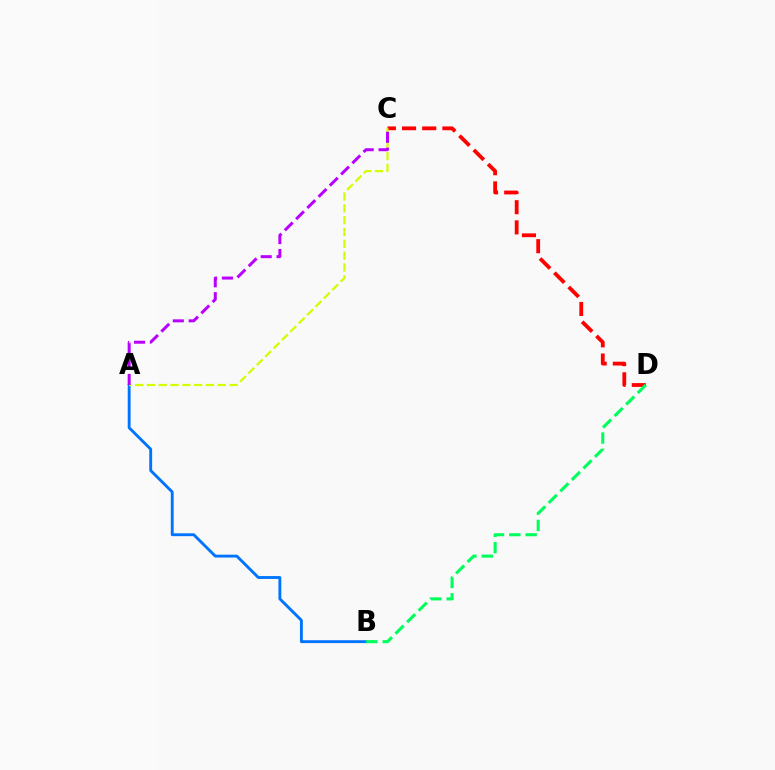{('C', 'D'): [{'color': '#ff0000', 'line_style': 'dashed', 'thickness': 2.74}], ('A', 'B'): [{'color': '#0074ff', 'line_style': 'solid', 'thickness': 2.07}], ('A', 'C'): [{'color': '#d1ff00', 'line_style': 'dashed', 'thickness': 1.61}, {'color': '#b900ff', 'line_style': 'dashed', 'thickness': 2.16}], ('B', 'D'): [{'color': '#00ff5c', 'line_style': 'dashed', 'thickness': 2.22}]}